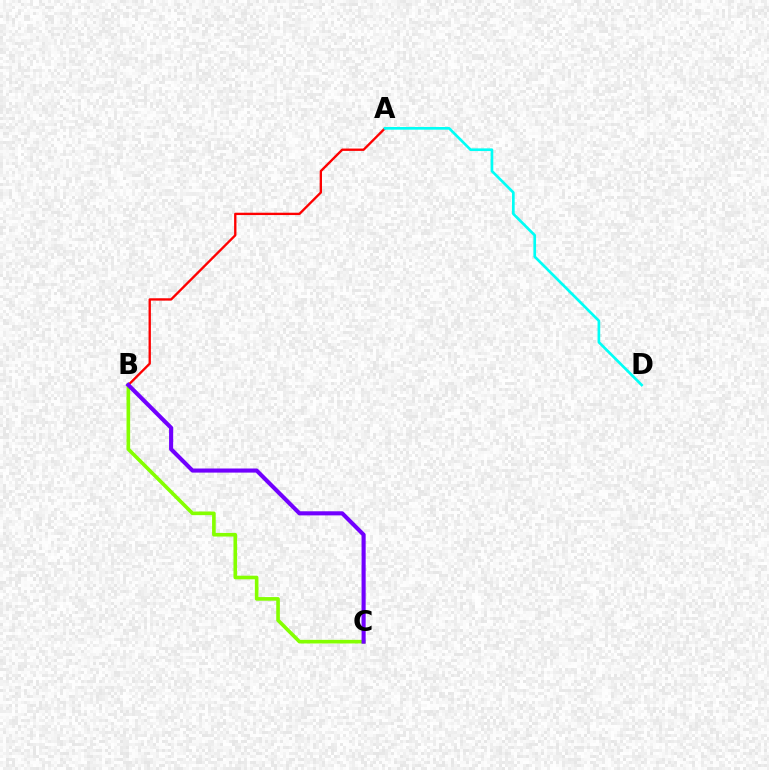{('B', 'C'): [{'color': '#84ff00', 'line_style': 'solid', 'thickness': 2.61}, {'color': '#7200ff', 'line_style': 'solid', 'thickness': 2.95}], ('A', 'B'): [{'color': '#ff0000', 'line_style': 'solid', 'thickness': 1.69}], ('A', 'D'): [{'color': '#00fff6', 'line_style': 'solid', 'thickness': 1.93}]}